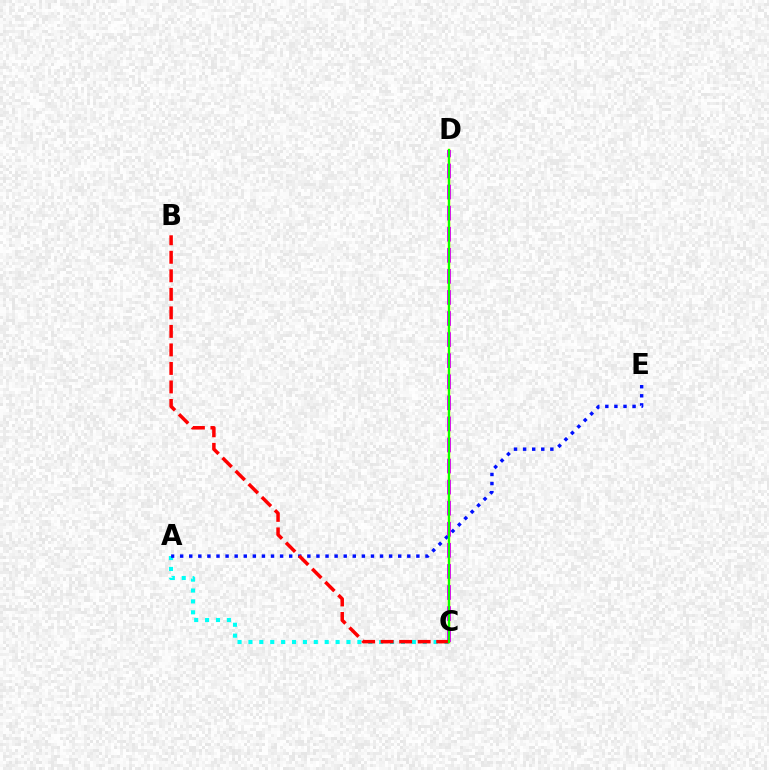{('C', 'D'): [{'color': '#fcf500', 'line_style': 'solid', 'thickness': 1.79}, {'color': '#ee00ff', 'line_style': 'dashed', 'thickness': 2.86}, {'color': '#08ff00', 'line_style': 'solid', 'thickness': 1.58}], ('A', 'C'): [{'color': '#00fff6', 'line_style': 'dotted', 'thickness': 2.96}], ('A', 'E'): [{'color': '#0010ff', 'line_style': 'dotted', 'thickness': 2.47}], ('B', 'C'): [{'color': '#ff0000', 'line_style': 'dashed', 'thickness': 2.52}]}